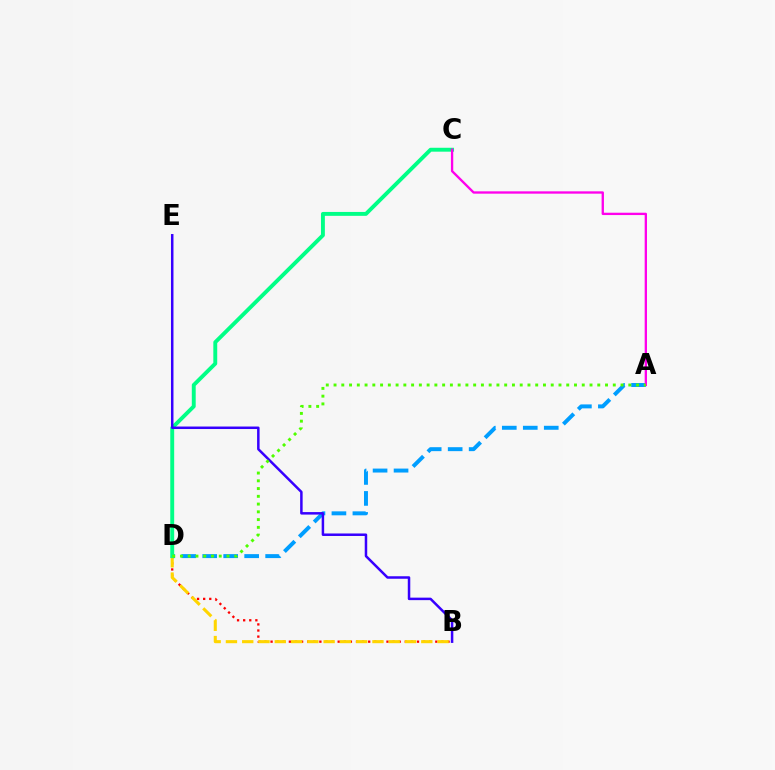{('B', 'D'): [{'color': '#ff0000', 'line_style': 'dotted', 'thickness': 1.66}, {'color': '#ffd500', 'line_style': 'dashed', 'thickness': 2.21}], ('A', 'D'): [{'color': '#009eff', 'line_style': 'dashed', 'thickness': 2.85}, {'color': '#4fff00', 'line_style': 'dotted', 'thickness': 2.11}], ('C', 'D'): [{'color': '#00ff86', 'line_style': 'solid', 'thickness': 2.81}], ('B', 'E'): [{'color': '#3700ff', 'line_style': 'solid', 'thickness': 1.8}], ('A', 'C'): [{'color': '#ff00ed', 'line_style': 'solid', 'thickness': 1.68}]}